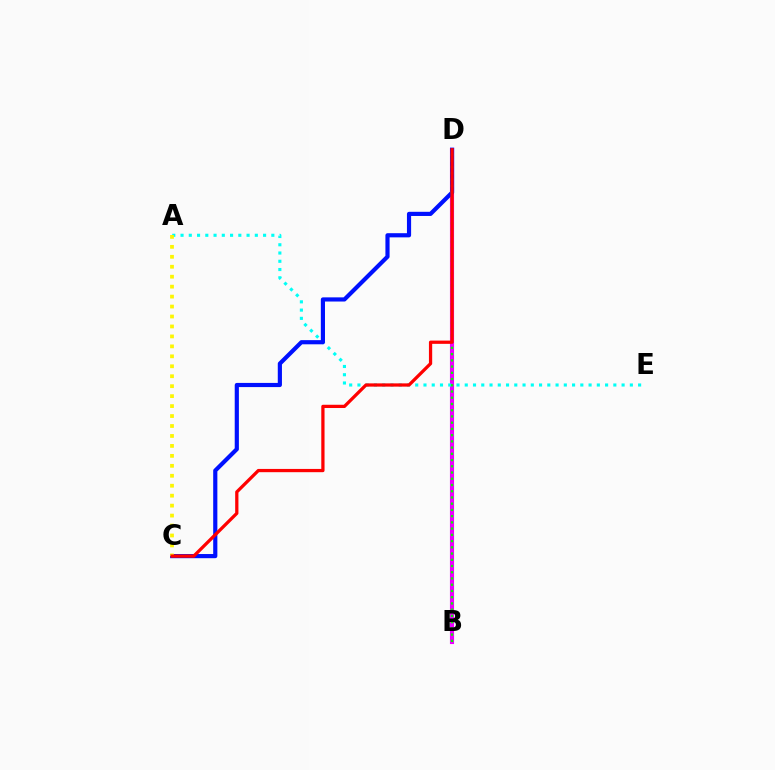{('B', 'D'): [{'color': '#ee00ff', 'line_style': 'solid', 'thickness': 2.97}, {'color': '#08ff00', 'line_style': 'dotted', 'thickness': 1.69}], ('A', 'E'): [{'color': '#00fff6', 'line_style': 'dotted', 'thickness': 2.24}], ('C', 'D'): [{'color': '#0010ff', 'line_style': 'solid', 'thickness': 3.0}, {'color': '#ff0000', 'line_style': 'solid', 'thickness': 2.34}], ('A', 'C'): [{'color': '#fcf500', 'line_style': 'dotted', 'thickness': 2.7}]}